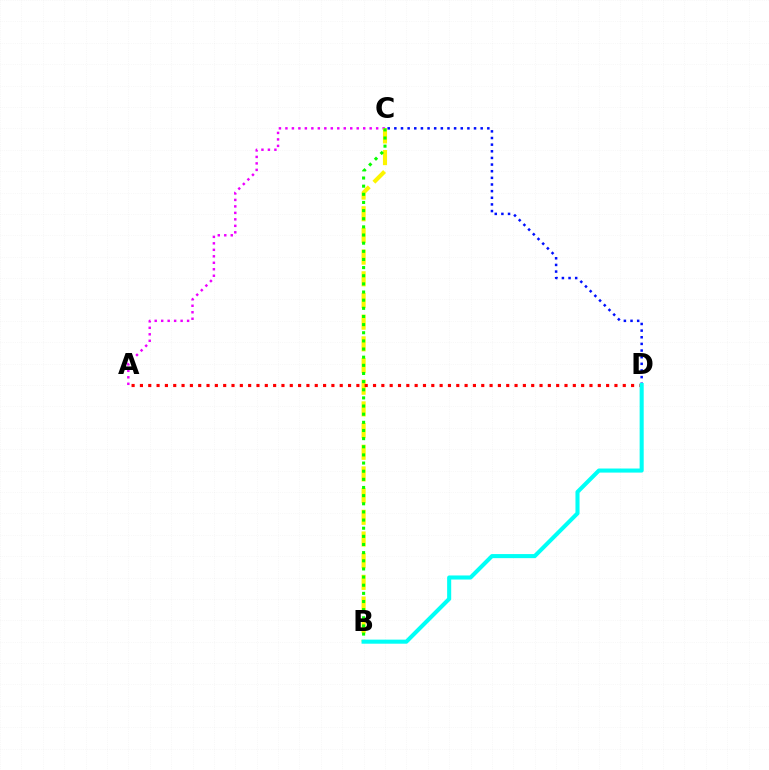{('A', 'C'): [{'color': '#ee00ff', 'line_style': 'dotted', 'thickness': 1.76}], ('B', 'C'): [{'color': '#fcf500', 'line_style': 'dashed', 'thickness': 2.95}, {'color': '#08ff00', 'line_style': 'dotted', 'thickness': 2.21}], ('A', 'D'): [{'color': '#ff0000', 'line_style': 'dotted', 'thickness': 2.26}], ('C', 'D'): [{'color': '#0010ff', 'line_style': 'dotted', 'thickness': 1.8}], ('B', 'D'): [{'color': '#00fff6', 'line_style': 'solid', 'thickness': 2.93}]}